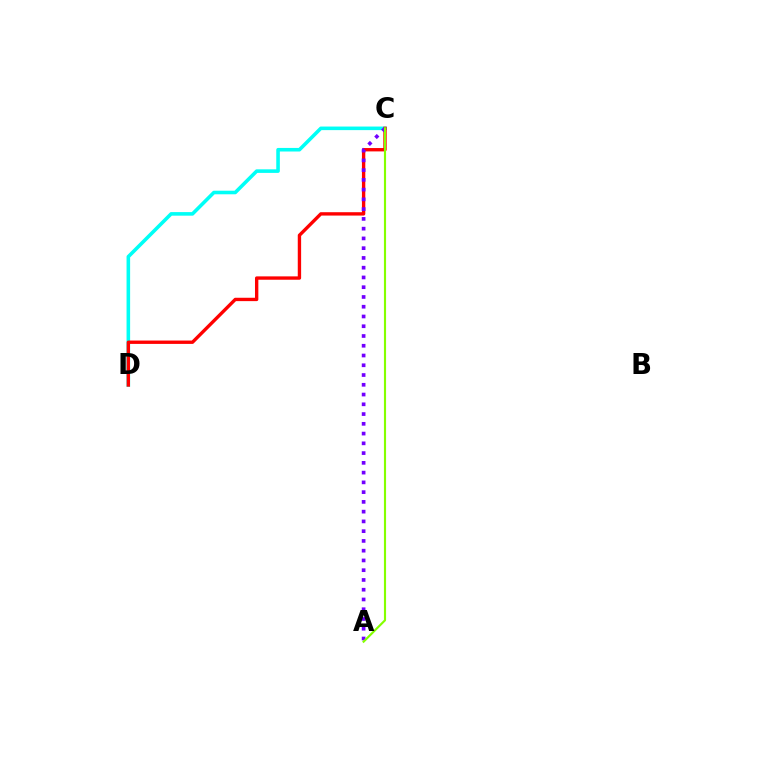{('C', 'D'): [{'color': '#00fff6', 'line_style': 'solid', 'thickness': 2.58}, {'color': '#ff0000', 'line_style': 'solid', 'thickness': 2.42}], ('A', 'C'): [{'color': '#7200ff', 'line_style': 'dotted', 'thickness': 2.65}, {'color': '#84ff00', 'line_style': 'solid', 'thickness': 1.54}]}